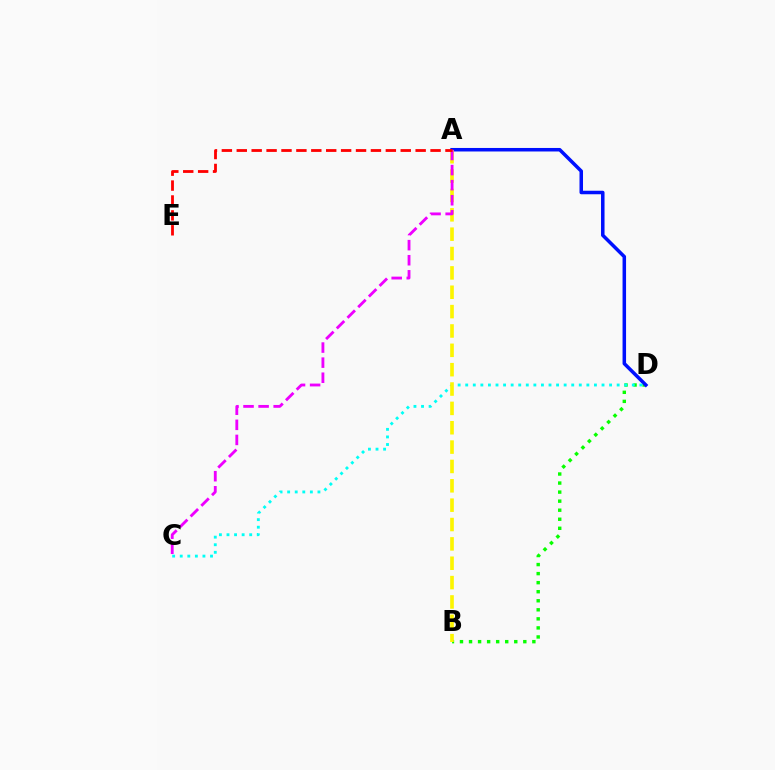{('B', 'D'): [{'color': '#08ff00', 'line_style': 'dotted', 'thickness': 2.46}], ('A', 'D'): [{'color': '#0010ff', 'line_style': 'solid', 'thickness': 2.53}], ('C', 'D'): [{'color': '#00fff6', 'line_style': 'dotted', 'thickness': 2.06}], ('A', 'B'): [{'color': '#fcf500', 'line_style': 'dashed', 'thickness': 2.63}], ('A', 'C'): [{'color': '#ee00ff', 'line_style': 'dashed', 'thickness': 2.05}], ('A', 'E'): [{'color': '#ff0000', 'line_style': 'dashed', 'thickness': 2.03}]}